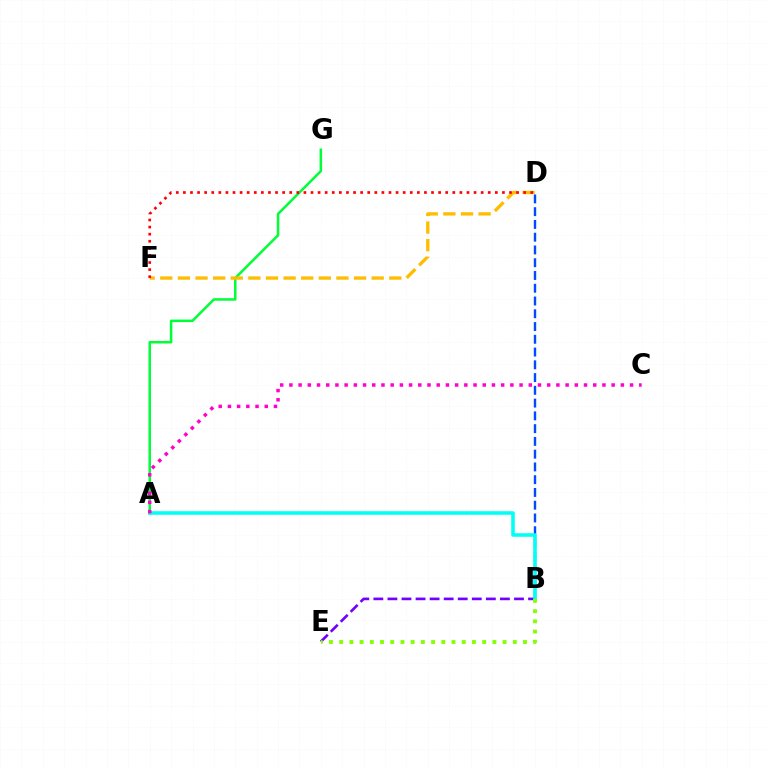{('B', 'E'): [{'color': '#7200ff', 'line_style': 'dashed', 'thickness': 1.91}, {'color': '#84ff00', 'line_style': 'dotted', 'thickness': 2.77}], ('A', 'G'): [{'color': '#00ff39', 'line_style': 'solid', 'thickness': 1.81}], ('B', 'D'): [{'color': '#004bff', 'line_style': 'dashed', 'thickness': 1.73}], ('D', 'F'): [{'color': '#ffbd00', 'line_style': 'dashed', 'thickness': 2.39}, {'color': '#ff0000', 'line_style': 'dotted', 'thickness': 1.93}], ('A', 'B'): [{'color': '#00fff6', 'line_style': 'solid', 'thickness': 2.56}], ('A', 'C'): [{'color': '#ff00cf', 'line_style': 'dotted', 'thickness': 2.5}]}